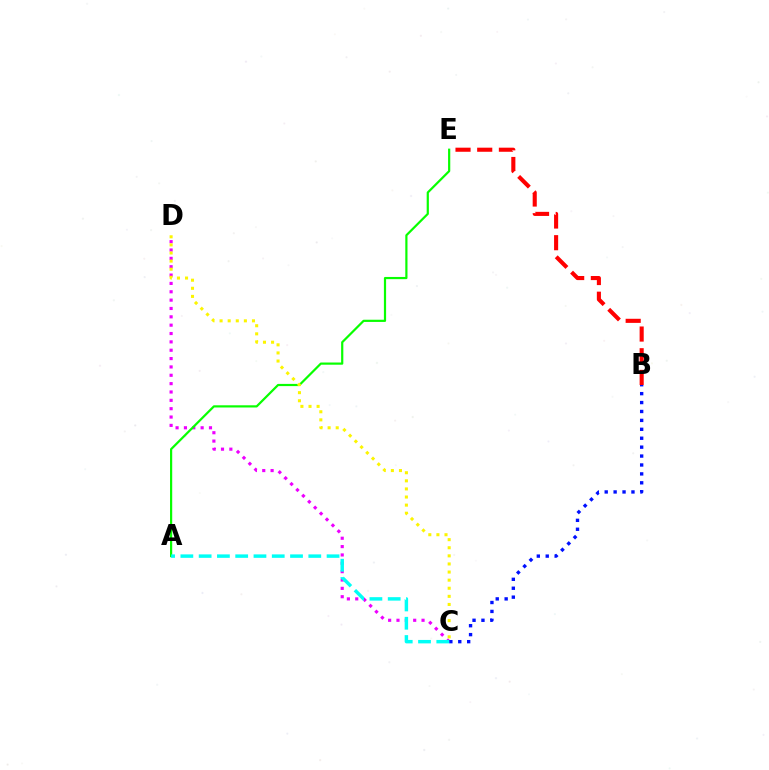{('C', 'D'): [{'color': '#ee00ff', 'line_style': 'dotted', 'thickness': 2.27}, {'color': '#fcf500', 'line_style': 'dotted', 'thickness': 2.2}], ('B', 'E'): [{'color': '#ff0000', 'line_style': 'dashed', 'thickness': 2.95}], ('A', 'E'): [{'color': '#08ff00', 'line_style': 'solid', 'thickness': 1.59}], ('B', 'C'): [{'color': '#0010ff', 'line_style': 'dotted', 'thickness': 2.42}], ('A', 'C'): [{'color': '#00fff6', 'line_style': 'dashed', 'thickness': 2.48}]}